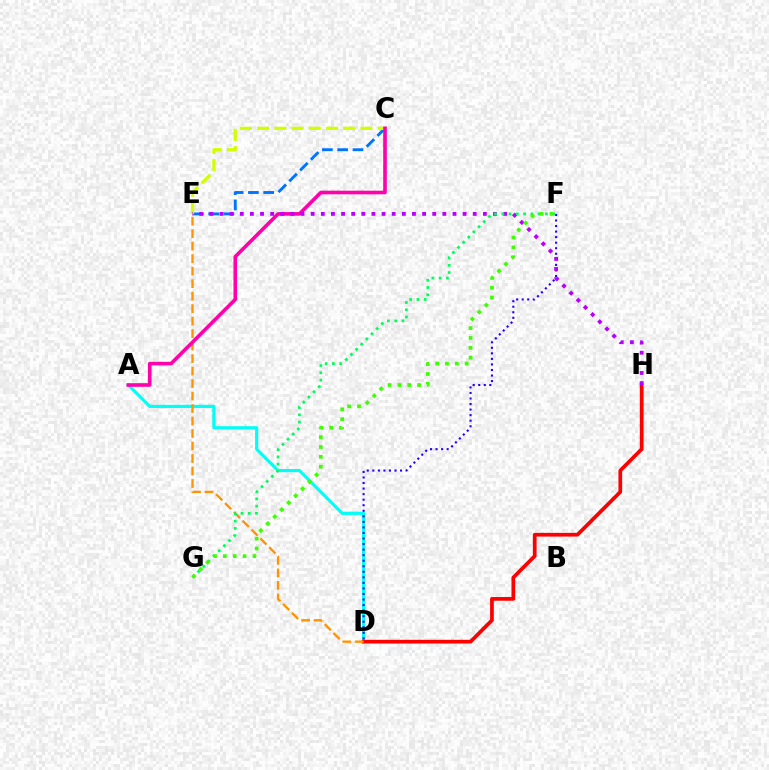{('A', 'D'): [{'color': '#00fff6', 'line_style': 'solid', 'thickness': 2.28}], ('D', 'H'): [{'color': '#ff0000', 'line_style': 'solid', 'thickness': 2.67}], ('D', 'E'): [{'color': '#ff9400', 'line_style': 'dashed', 'thickness': 1.7}], ('C', 'E'): [{'color': '#0074ff', 'line_style': 'dashed', 'thickness': 2.08}, {'color': '#d1ff00', 'line_style': 'dashed', 'thickness': 2.34}], ('D', 'F'): [{'color': '#2500ff', 'line_style': 'dotted', 'thickness': 1.51}], ('A', 'C'): [{'color': '#ff00ac', 'line_style': 'solid', 'thickness': 2.6}], ('E', 'H'): [{'color': '#b900ff', 'line_style': 'dotted', 'thickness': 2.75}], ('F', 'G'): [{'color': '#00ff5c', 'line_style': 'dotted', 'thickness': 1.98}, {'color': '#3dff00', 'line_style': 'dotted', 'thickness': 2.68}]}